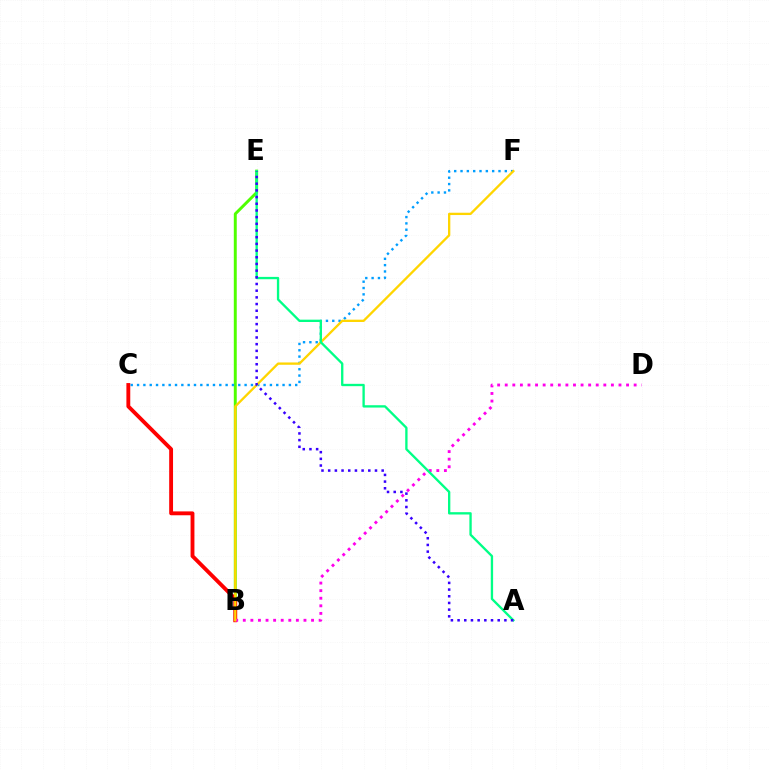{('B', 'E'): [{'color': '#4fff00', 'line_style': 'solid', 'thickness': 2.12}], ('B', 'C'): [{'color': '#ff0000', 'line_style': 'solid', 'thickness': 2.78}], ('C', 'F'): [{'color': '#009eff', 'line_style': 'dotted', 'thickness': 1.72}], ('B', 'D'): [{'color': '#ff00ed', 'line_style': 'dotted', 'thickness': 2.06}], ('B', 'F'): [{'color': '#ffd500', 'line_style': 'solid', 'thickness': 1.67}], ('A', 'E'): [{'color': '#00ff86', 'line_style': 'solid', 'thickness': 1.68}, {'color': '#3700ff', 'line_style': 'dotted', 'thickness': 1.82}]}